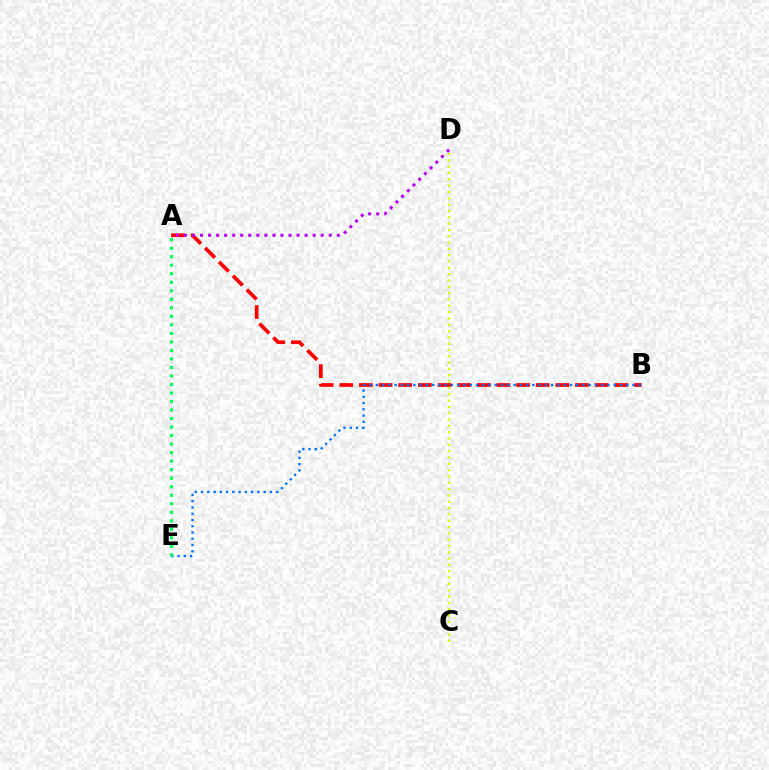{('A', 'B'): [{'color': '#ff0000', 'line_style': 'dashed', 'thickness': 2.67}], ('A', 'D'): [{'color': '#b900ff', 'line_style': 'dotted', 'thickness': 2.19}], ('B', 'E'): [{'color': '#0074ff', 'line_style': 'dotted', 'thickness': 1.7}], ('C', 'D'): [{'color': '#d1ff00', 'line_style': 'dotted', 'thickness': 1.72}], ('A', 'E'): [{'color': '#00ff5c', 'line_style': 'dotted', 'thickness': 2.31}]}